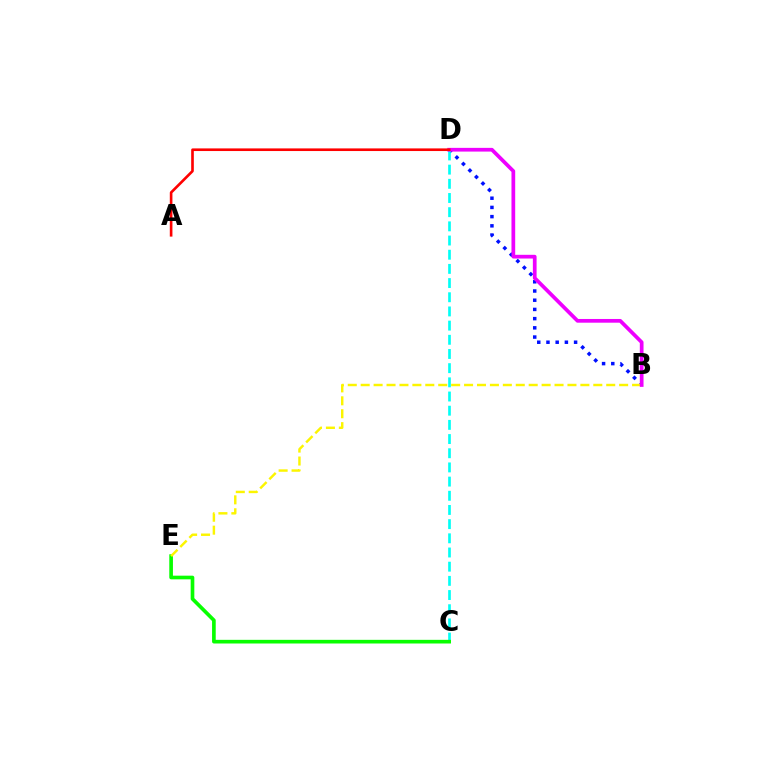{('B', 'D'): [{'color': '#0010ff', 'line_style': 'dotted', 'thickness': 2.5}, {'color': '#ee00ff', 'line_style': 'solid', 'thickness': 2.68}], ('C', 'D'): [{'color': '#00fff6', 'line_style': 'dashed', 'thickness': 1.93}], ('C', 'E'): [{'color': '#08ff00', 'line_style': 'solid', 'thickness': 2.63}], ('B', 'E'): [{'color': '#fcf500', 'line_style': 'dashed', 'thickness': 1.76}], ('A', 'D'): [{'color': '#ff0000', 'line_style': 'solid', 'thickness': 1.9}]}